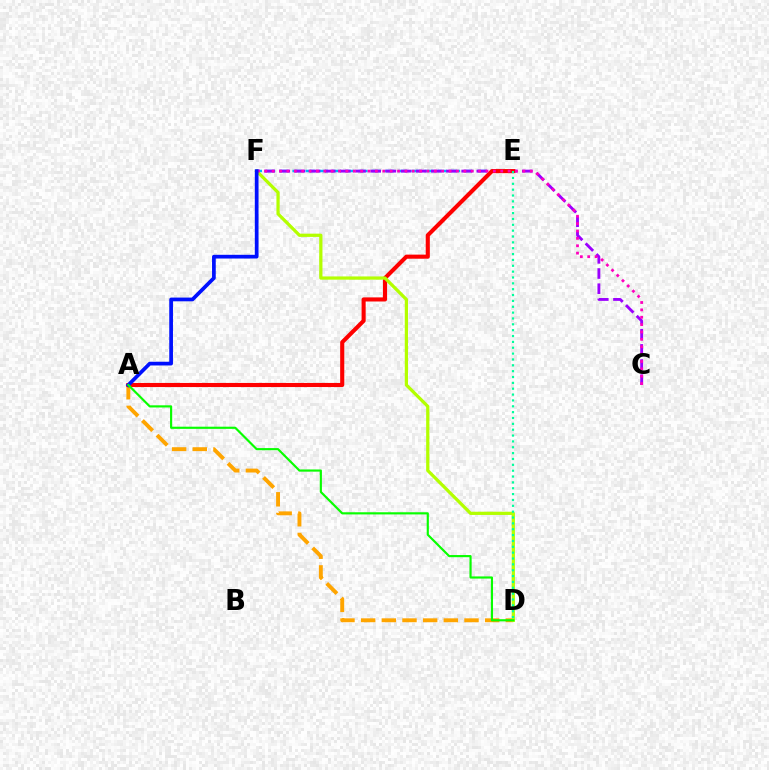{('E', 'F'): [{'color': '#00b5ff', 'line_style': 'dashed', 'thickness': 1.79}], ('C', 'F'): [{'color': '#9b00ff', 'line_style': 'dashed', 'thickness': 2.06}, {'color': '#ff00bd', 'line_style': 'dotted', 'thickness': 2.0}], ('A', 'D'): [{'color': '#ffa500', 'line_style': 'dashed', 'thickness': 2.81}, {'color': '#08ff00', 'line_style': 'solid', 'thickness': 1.56}], ('A', 'E'): [{'color': '#ff0000', 'line_style': 'solid', 'thickness': 2.95}], ('D', 'F'): [{'color': '#b3ff00', 'line_style': 'solid', 'thickness': 2.33}], ('A', 'F'): [{'color': '#0010ff', 'line_style': 'solid', 'thickness': 2.68}], ('D', 'E'): [{'color': '#00ff9d', 'line_style': 'dotted', 'thickness': 1.59}]}